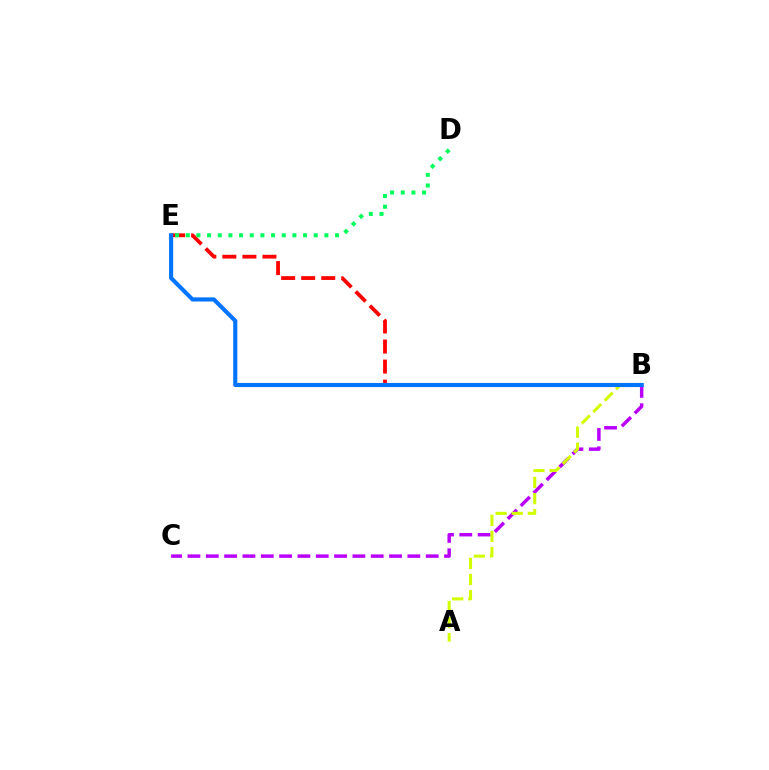{('B', 'E'): [{'color': '#ff0000', 'line_style': 'dashed', 'thickness': 2.72}, {'color': '#0074ff', 'line_style': 'solid', 'thickness': 2.96}], ('B', 'C'): [{'color': '#b900ff', 'line_style': 'dashed', 'thickness': 2.49}], ('D', 'E'): [{'color': '#00ff5c', 'line_style': 'dotted', 'thickness': 2.9}], ('A', 'B'): [{'color': '#d1ff00', 'line_style': 'dashed', 'thickness': 2.19}]}